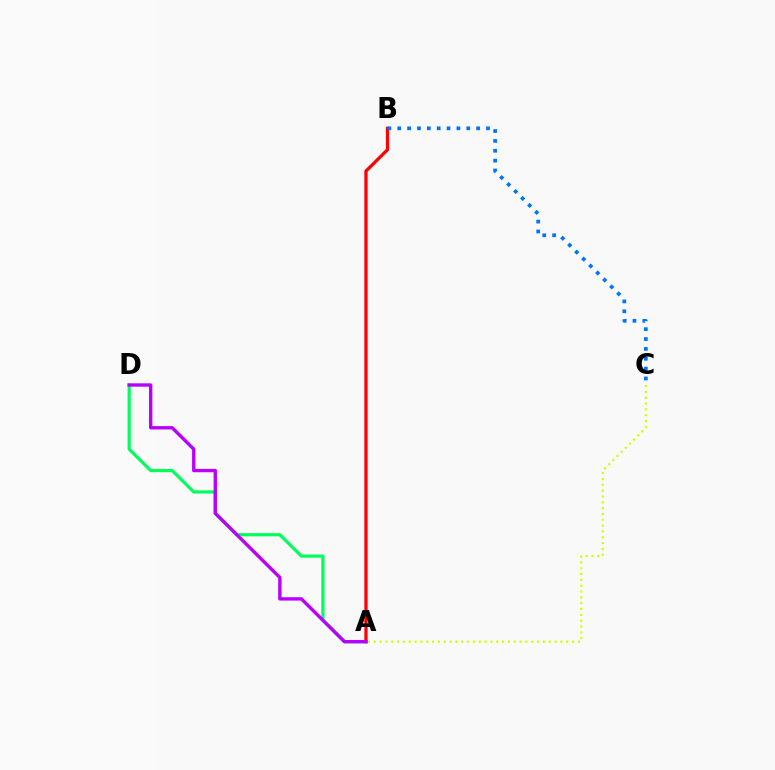{('A', 'D'): [{'color': '#00ff5c', 'line_style': 'solid', 'thickness': 2.31}, {'color': '#b900ff', 'line_style': 'solid', 'thickness': 2.42}], ('A', 'B'): [{'color': '#ff0000', 'line_style': 'solid', 'thickness': 2.33}], ('B', 'C'): [{'color': '#0074ff', 'line_style': 'dotted', 'thickness': 2.68}], ('A', 'C'): [{'color': '#d1ff00', 'line_style': 'dotted', 'thickness': 1.58}]}